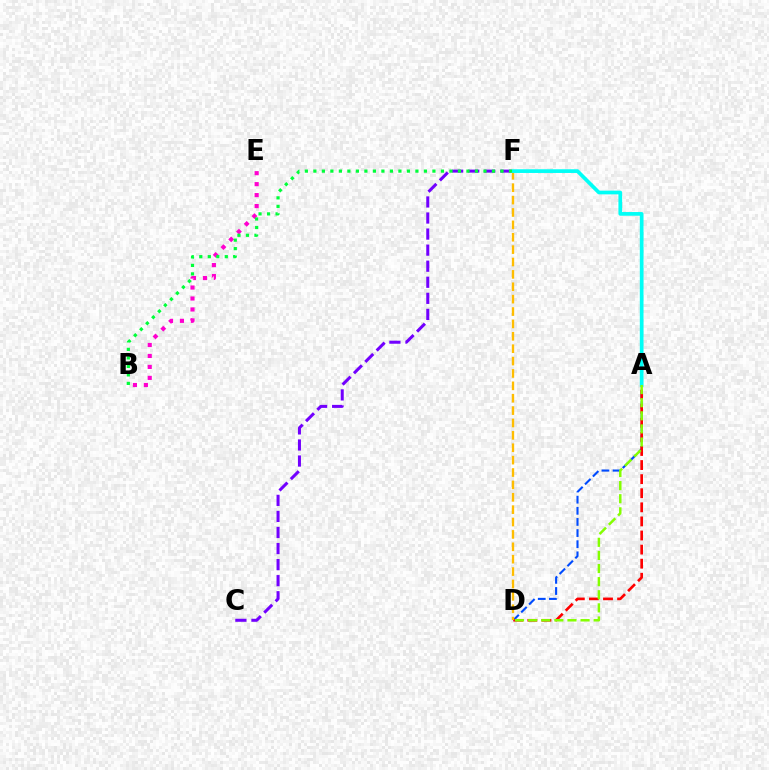{('A', 'D'): [{'color': '#004bff', 'line_style': 'dashed', 'thickness': 1.51}, {'color': '#ff0000', 'line_style': 'dashed', 'thickness': 1.91}, {'color': '#84ff00', 'line_style': 'dashed', 'thickness': 1.78}], ('B', 'E'): [{'color': '#ff00cf', 'line_style': 'dotted', 'thickness': 2.98}], ('C', 'F'): [{'color': '#7200ff', 'line_style': 'dashed', 'thickness': 2.18}], ('D', 'F'): [{'color': '#ffbd00', 'line_style': 'dashed', 'thickness': 1.68}], ('A', 'F'): [{'color': '#00fff6', 'line_style': 'solid', 'thickness': 2.67}], ('B', 'F'): [{'color': '#00ff39', 'line_style': 'dotted', 'thickness': 2.31}]}